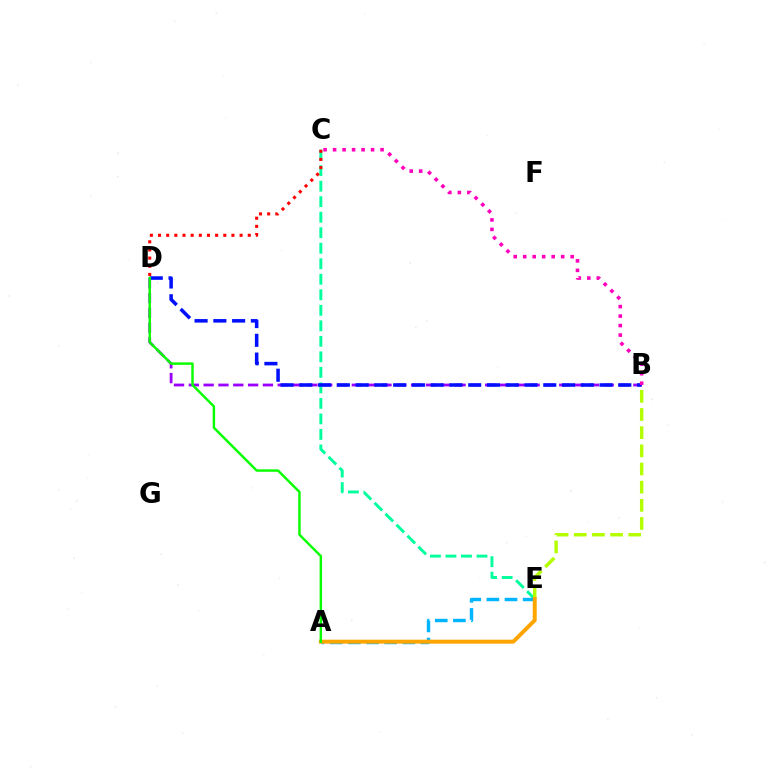{('B', 'D'): [{'color': '#9b00ff', 'line_style': 'dashed', 'thickness': 2.01}, {'color': '#0010ff', 'line_style': 'dashed', 'thickness': 2.55}], ('C', 'E'): [{'color': '#00ff9d', 'line_style': 'dashed', 'thickness': 2.11}], ('B', 'E'): [{'color': '#b3ff00', 'line_style': 'dashed', 'thickness': 2.47}], ('B', 'C'): [{'color': '#ff00bd', 'line_style': 'dotted', 'thickness': 2.58}], ('A', 'E'): [{'color': '#00b5ff', 'line_style': 'dashed', 'thickness': 2.47}, {'color': '#ffa500', 'line_style': 'solid', 'thickness': 2.85}], ('C', 'D'): [{'color': '#ff0000', 'line_style': 'dotted', 'thickness': 2.22}], ('A', 'D'): [{'color': '#08ff00', 'line_style': 'solid', 'thickness': 1.76}]}